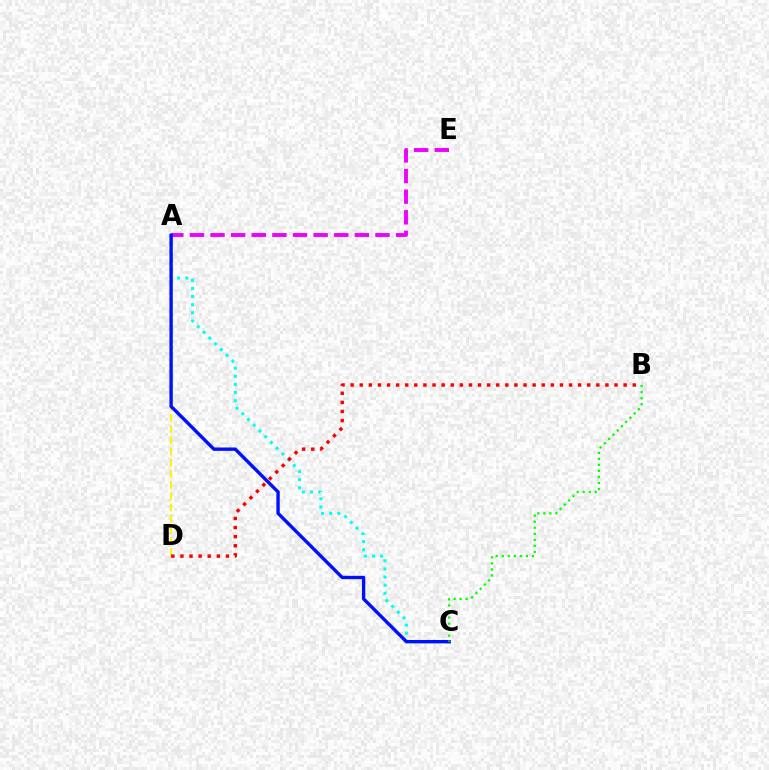{('A', 'E'): [{'color': '#ee00ff', 'line_style': 'dashed', 'thickness': 2.8}], ('A', 'C'): [{'color': '#00fff6', 'line_style': 'dotted', 'thickness': 2.21}, {'color': '#0010ff', 'line_style': 'solid', 'thickness': 2.43}], ('A', 'D'): [{'color': '#fcf500', 'line_style': 'dashed', 'thickness': 1.52}], ('B', 'D'): [{'color': '#ff0000', 'line_style': 'dotted', 'thickness': 2.47}], ('B', 'C'): [{'color': '#08ff00', 'line_style': 'dotted', 'thickness': 1.64}]}